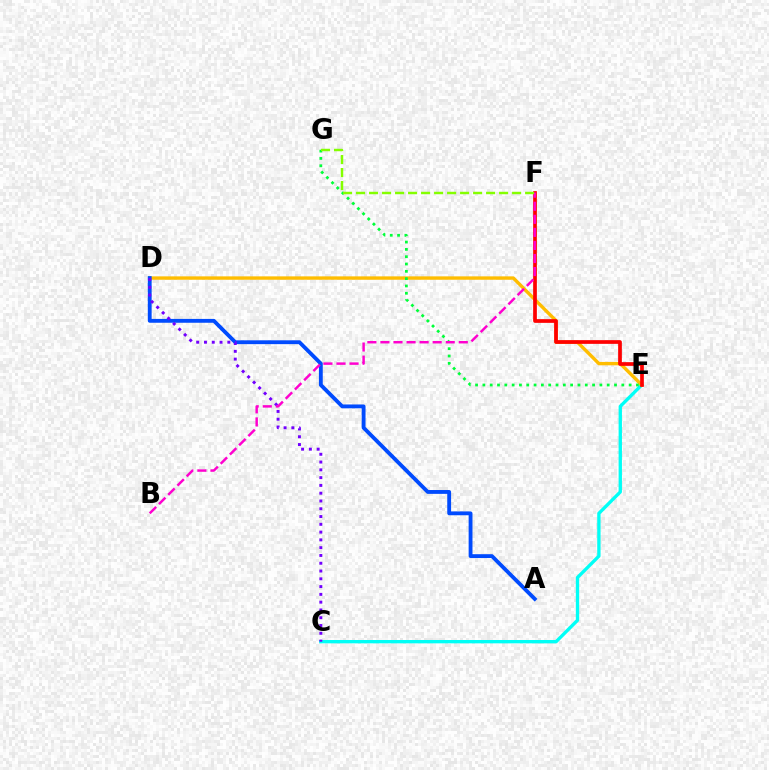{('C', 'E'): [{'color': '#00fff6', 'line_style': 'solid', 'thickness': 2.4}], ('D', 'E'): [{'color': '#ffbd00', 'line_style': 'solid', 'thickness': 2.44}], ('E', 'G'): [{'color': '#00ff39', 'line_style': 'dotted', 'thickness': 1.99}], ('A', 'D'): [{'color': '#004bff', 'line_style': 'solid', 'thickness': 2.76}], ('E', 'F'): [{'color': '#ff0000', 'line_style': 'solid', 'thickness': 2.67}], ('C', 'D'): [{'color': '#7200ff', 'line_style': 'dotted', 'thickness': 2.11}], ('B', 'F'): [{'color': '#ff00cf', 'line_style': 'dashed', 'thickness': 1.77}], ('F', 'G'): [{'color': '#84ff00', 'line_style': 'dashed', 'thickness': 1.77}]}